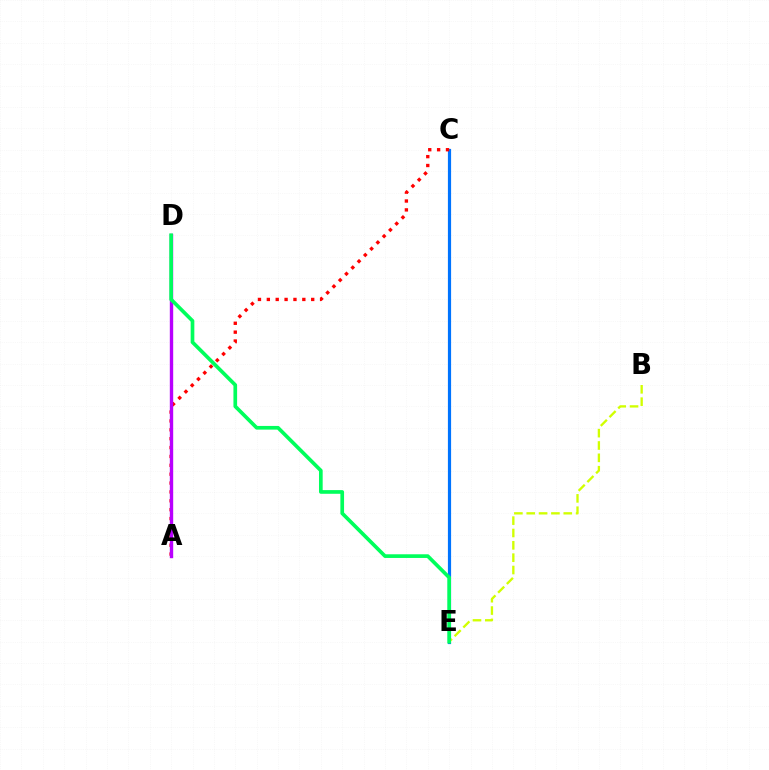{('C', 'E'): [{'color': '#0074ff', 'line_style': 'solid', 'thickness': 2.29}], ('A', 'C'): [{'color': '#ff0000', 'line_style': 'dotted', 'thickness': 2.41}], ('B', 'E'): [{'color': '#d1ff00', 'line_style': 'dashed', 'thickness': 1.68}], ('A', 'D'): [{'color': '#b900ff', 'line_style': 'solid', 'thickness': 2.43}], ('D', 'E'): [{'color': '#00ff5c', 'line_style': 'solid', 'thickness': 2.65}]}